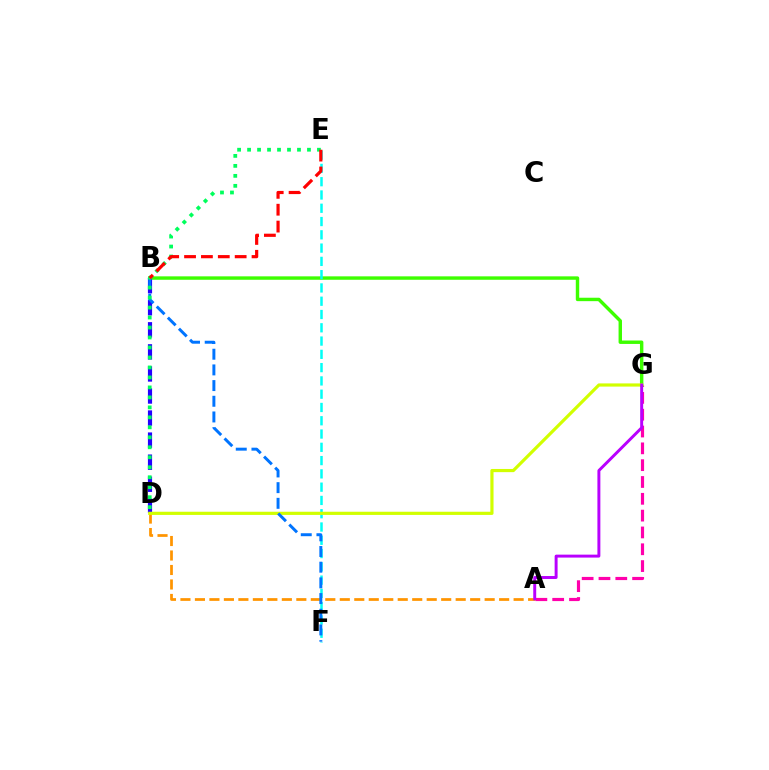{('A', 'G'): [{'color': '#ff00ac', 'line_style': 'dashed', 'thickness': 2.28}, {'color': '#b900ff', 'line_style': 'solid', 'thickness': 2.12}], ('B', 'G'): [{'color': '#3dff00', 'line_style': 'solid', 'thickness': 2.46}], ('A', 'D'): [{'color': '#ff9400', 'line_style': 'dashed', 'thickness': 1.97}], ('E', 'F'): [{'color': '#00fff6', 'line_style': 'dashed', 'thickness': 1.8}], ('B', 'D'): [{'color': '#2500ff', 'line_style': 'dashed', 'thickness': 3.0}], ('D', 'G'): [{'color': '#d1ff00', 'line_style': 'solid', 'thickness': 2.29}], ('B', 'F'): [{'color': '#0074ff', 'line_style': 'dashed', 'thickness': 2.13}], ('D', 'E'): [{'color': '#00ff5c', 'line_style': 'dotted', 'thickness': 2.71}], ('B', 'E'): [{'color': '#ff0000', 'line_style': 'dashed', 'thickness': 2.29}]}